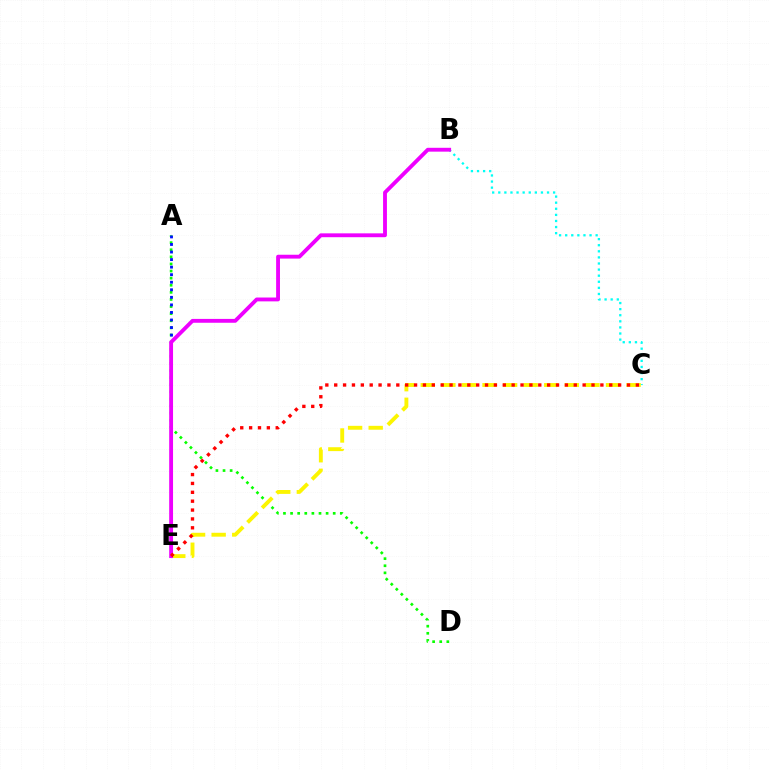{('B', 'C'): [{'color': '#00fff6', 'line_style': 'dotted', 'thickness': 1.66}], ('A', 'D'): [{'color': '#08ff00', 'line_style': 'dotted', 'thickness': 1.93}], ('C', 'E'): [{'color': '#fcf500', 'line_style': 'dashed', 'thickness': 2.8}, {'color': '#ff0000', 'line_style': 'dotted', 'thickness': 2.41}], ('A', 'E'): [{'color': '#0010ff', 'line_style': 'dotted', 'thickness': 2.05}], ('B', 'E'): [{'color': '#ee00ff', 'line_style': 'solid', 'thickness': 2.77}]}